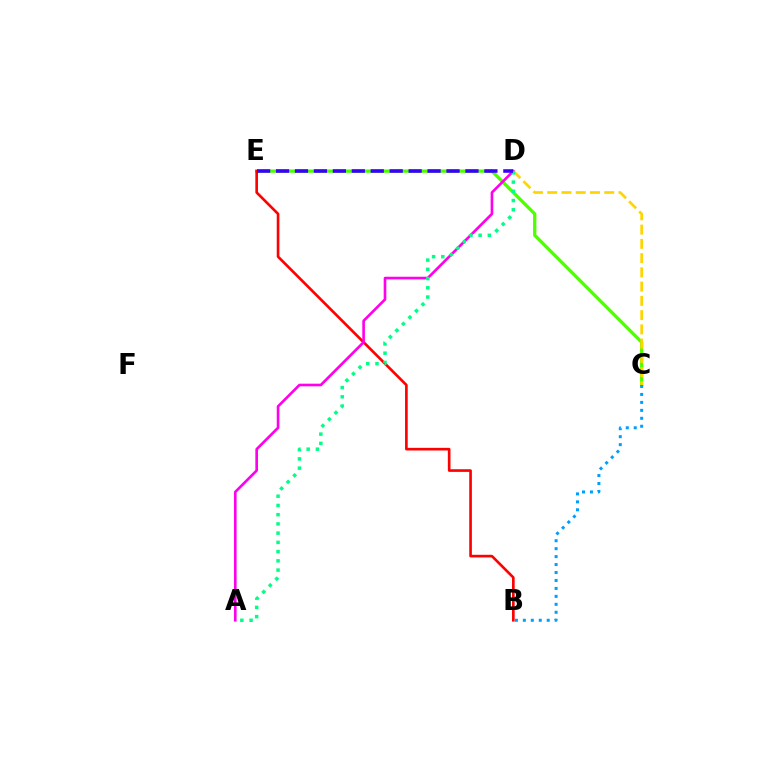{('C', 'E'): [{'color': '#4fff00', 'line_style': 'solid', 'thickness': 2.37}], ('B', 'E'): [{'color': '#ff0000', 'line_style': 'solid', 'thickness': 1.9}], ('C', 'D'): [{'color': '#ffd500', 'line_style': 'dashed', 'thickness': 1.94}], ('A', 'D'): [{'color': '#ff00ed', 'line_style': 'solid', 'thickness': 1.9}, {'color': '#00ff86', 'line_style': 'dotted', 'thickness': 2.51}], ('D', 'E'): [{'color': '#3700ff', 'line_style': 'dashed', 'thickness': 2.57}], ('B', 'C'): [{'color': '#009eff', 'line_style': 'dotted', 'thickness': 2.16}]}